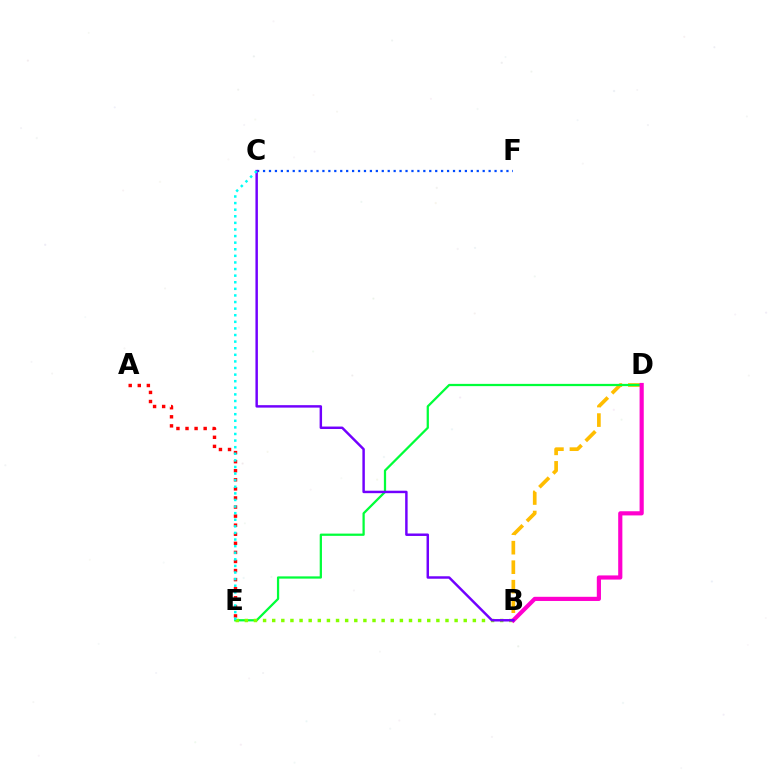{('C', 'F'): [{'color': '#004bff', 'line_style': 'dotted', 'thickness': 1.61}], ('B', 'D'): [{'color': '#ffbd00', 'line_style': 'dashed', 'thickness': 2.65}, {'color': '#ff00cf', 'line_style': 'solid', 'thickness': 3.0}], ('D', 'E'): [{'color': '#00ff39', 'line_style': 'solid', 'thickness': 1.62}], ('B', 'E'): [{'color': '#84ff00', 'line_style': 'dotted', 'thickness': 2.48}], ('A', 'E'): [{'color': '#ff0000', 'line_style': 'dotted', 'thickness': 2.47}], ('B', 'C'): [{'color': '#7200ff', 'line_style': 'solid', 'thickness': 1.77}], ('C', 'E'): [{'color': '#00fff6', 'line_style': 'dotted', 'thickness': 1.79}]}